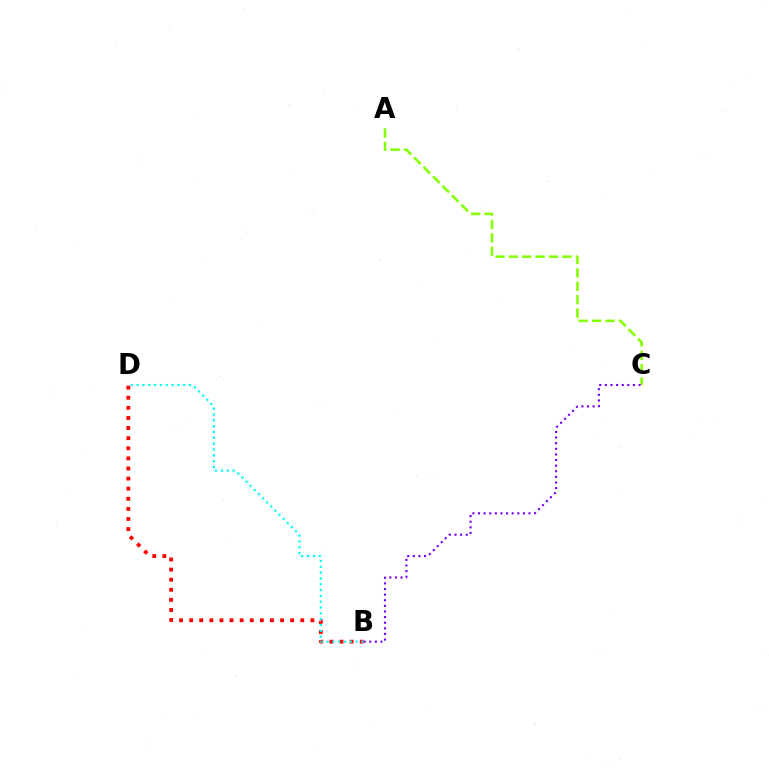{('A', 'C'): [{'color': '#84ff00', 'line_style': 'dashed', 'thickness': 1.82}], ('B', 'D'): [{'color': '#ff0000', 'line_style': 'dotted', 'thickness': 2.75}, {'color': '#00fff6', 'line_style': 'dotted', 'thickness': 1.58}], ('B', 'C'): [{'color': '#7200ff', 'line_style': 'dotted', 'thickness': 1.53}]}